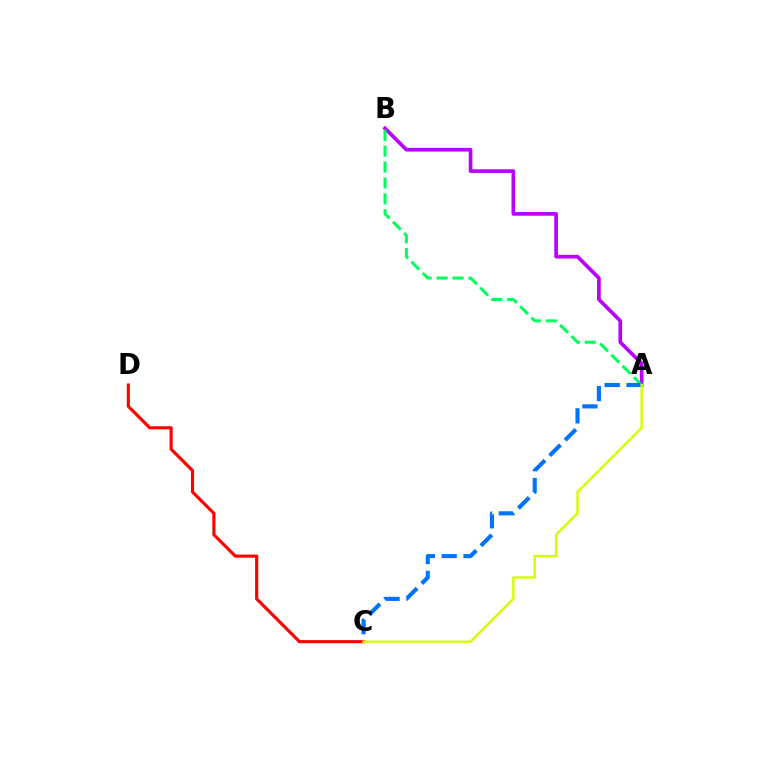{('A', 'B'): [{'color': '#b900ff', 'line_style': 'solid', 'thickness': 2.64}, {'color': '#00ff5c', 'line_style': 'dashed', 'thickness': 2.16}], ('A', 'C'): [{'color': '#0074ff', 'line_style': 'dashed', 'thickness': 2.97}, {'color': '#d1ff00', 'line_style': 'solid', 'thickness': 1.73}], ('C', 'D'): [{'color': '#ff0000', 'line_style': 'solid', 'thickness': 2.25}]}